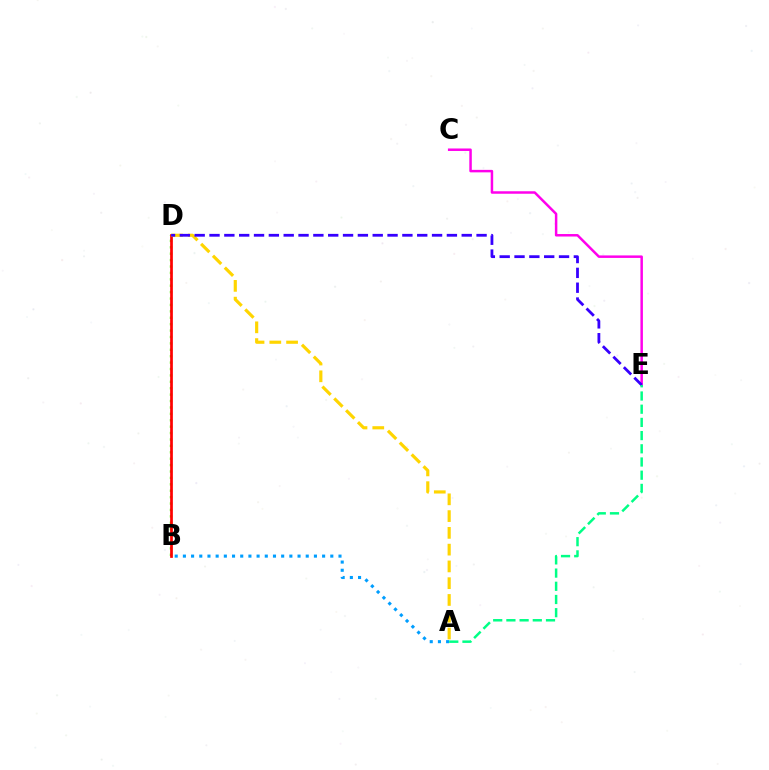{('C', 'E'): [{'color': '#ff00ed', 'line_style': 'solid', 'thickness': 1.79}], ('B', 'D'): [{'color': '#4fff00', 'line_style': 'dotted', 'thickness': 1.74}, {'color': '#ff0000', 'line_style': 'solid', 'thickness': 1.96}], ('A', 'D'): [{'color': '#ffd500', 'line_style': 'dashed', 'thickness': 2.28}], ('A', 'B'): [{'color': '#009eff', 'line_style': 'dotted', 'thickness': 2.22}], ('D', 'E'): [{'color': '#3700ff', 'line_style': 'dashed', 'thickness': 2.02}], ('A', 'E'): [{'color': '#00ff86', 'line_style': 'dashed', 'thickness': 1.79}]}